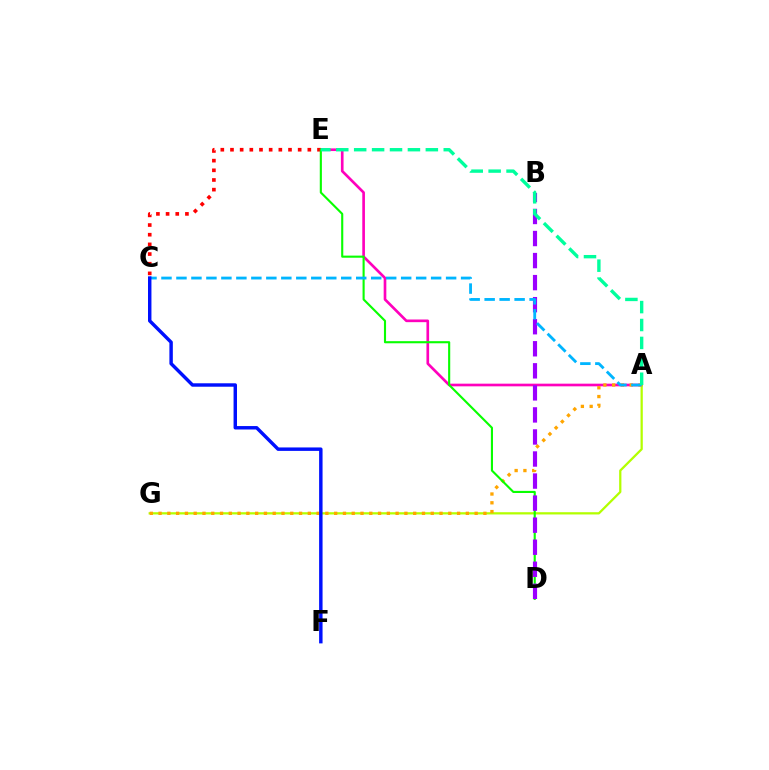{('A', 'E'): [{'color': '#ff00bd', 'line_style': 'solid', 'thickness': 1.92}, {'color': '#00ff9d', 'line_style': 'dashed', 'thickness': 2.43}], ('A', 'G'): [{'color': '#b3ff00', 'line_style': 'solid', 'thickness': 1.62}, {'color': '#ffa500', 'line_style': 'dotted', 'thickness': 2.39}], ('C', 'E'): [{'color': '#ff0000', 'line_style': 'dotted', 'thickness': 2.63}], ('D', 'E'): [{'color': '#08ff00', 'line_style': 'solid', 'thickness': 1.52}], ('B', 'D'): [{'color': '#9b00ff', 'line_style': 'dashed', 'thickness': 3.0}], ('A', 'C'): [{'color': '#00b5ff', 'line_style': 'dashed', 'thickness': 2.04}], ('C', 'F'): [{'color': '#0010ff', 'line_style': 'solid', 'thickness': 2.48}]}